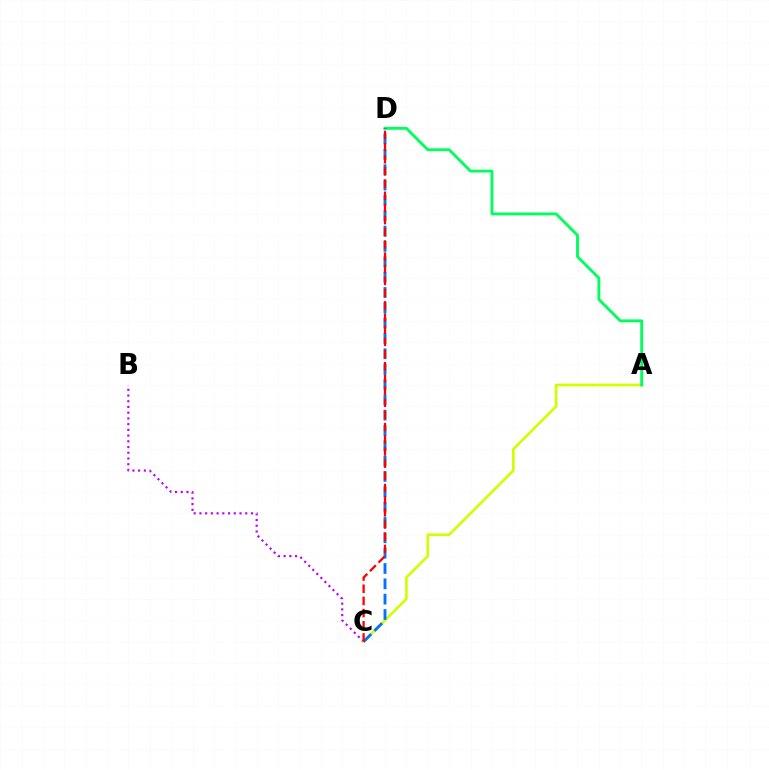{('B', 'C'): [{'color': '#b900ff', 'line_style': 'dotted', 'thickness': 1.55}], ('A', 'C'): [{'color': '#d1ff00', 'line_style': 'solid', 'thickness': 1.91}], ('A', 'D'): [{'color': '#00ff5c', 'line_style': 'solid', 'thickness': 2.06}], ('C', 'D'): [{'color': '#0074ff', 'line_style': 'dashed', 'thickness': 2.08}, {'color': '#ff0000', 'line_style': 'dashed', 'thickness': 1.65}]}